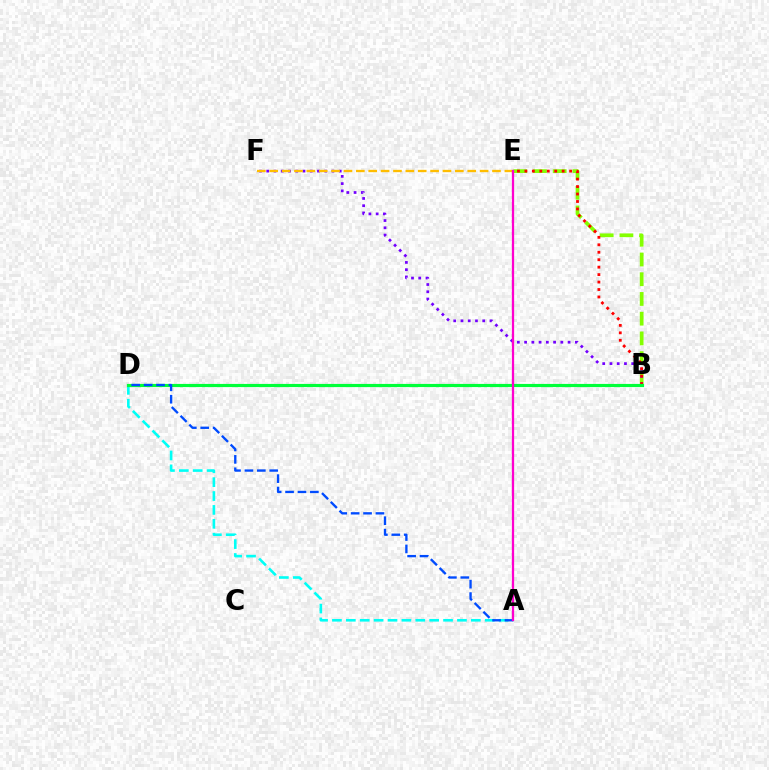{('A', 'D'): [{'color': '#00fff6', 'line_style': 'dashed', 'thickness': 1.89}, {'color': '#004bff', 'line_style': 'dashed', 'thickness': 1.69}], ('B', 'E'): [{'color': '#84ff00', 'line_style': 'dashed', 'thickness': 2.68}, {'color': '#ff0000', 'line_style': 'dotted', 'thickness': 2.02}], ('B', 'F'): [{'color': '#7200ff', 'line_style': 'dotted', 'thickness': 1.97}], ('B', 'D'): [{'color': '#00ff39', 'line_style': 'solid', 'thickness': 2.28}], ('E', 'F'): [{'color': '#ffbd00', 'line_style': 'dashed', 'thickness': 1.68}], ('A', 'E'): [{'color': '#ff00cf', 'line_style': 'solid', 'thickness': 1.63}]}